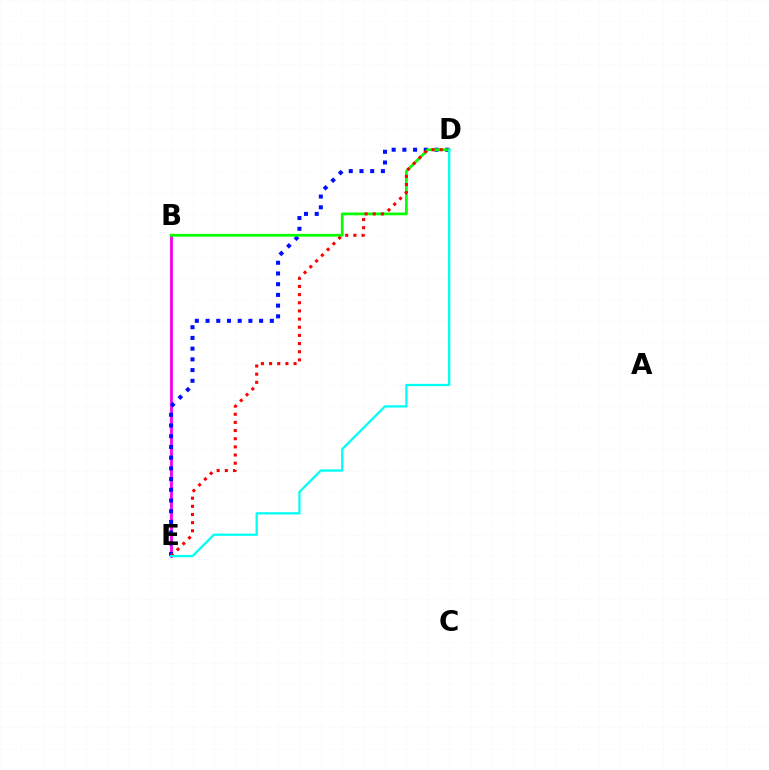{('B', 'E'): [{'color': '#fcf500', 'line_style': 'solid', 'thickness': 1.74}, {'color': '#ee00ff', 'line_style': 'solid', 'thickness': 2.01}], ('D', 'E'): [{'color': '#0010ff', 'line_style': 'dotted', 'thickness': 2.91}, {'color': '#ff0000', 'line_style': 'dotted', 'thickness': 2.22}, {'color': '#00fff6', 'line_style': 'solid', 'thickness': 1.64}], ('B', 'D'): [{'color': '#08ff00', 'line_style': 'solid', 'thickness': 1.99}]}